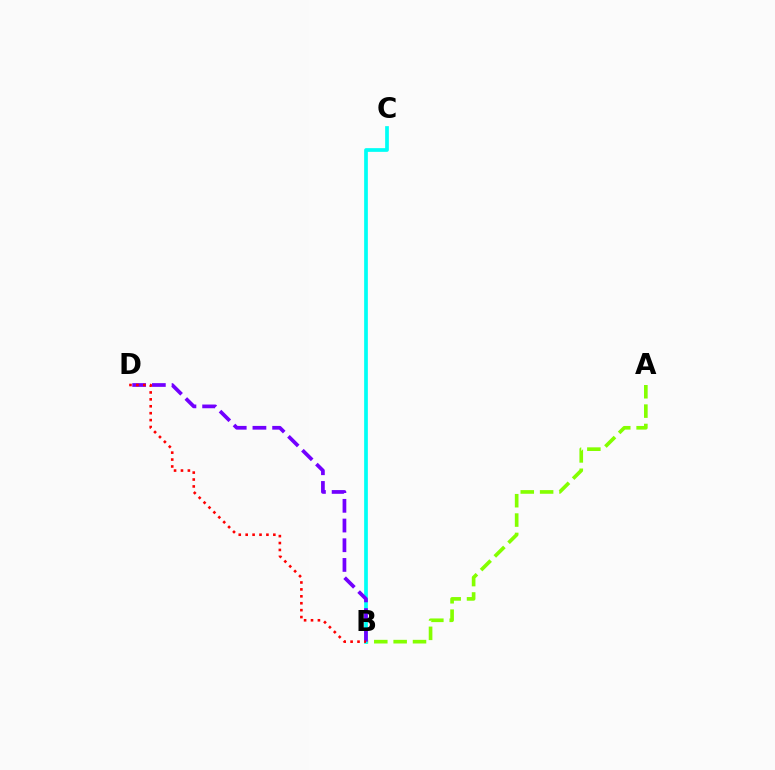{('A', 'B'): [{'color': '#84ff00', 'line_style': 'dashed', 'thickness': 2.63}], ('B', 'C'): [{'color': '#00fff6', 'line_style': 'solid', 'thickness': 2.67}], ('B', 'D'): [{'color': '#7200ff', 'line_style': 'dashed', 'thickness': 2.68}, {'color': '#ff0000', 'line_style': 'dotted', 'thickness': 1.88}]}